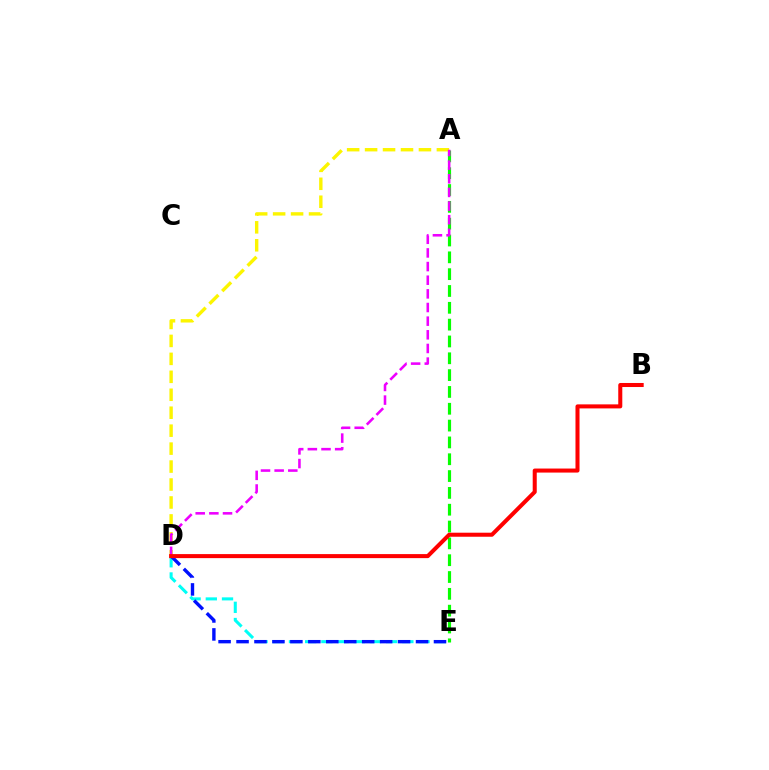{('A', 'E'): [{'color': '#08ff00', 'line_style': 'dashed', 'thickness': 2.29}], ('A', 'D'): [{'color': '#fcf500', 'line_style': 'dashed', 'thickness': 2.44}, {'color': '#ee00ff', 'line_style': 'dashed', 'thickness': 1.85}], ('D', 'E'): [{'color': '#00fff6', 'line_style': 'dashed', 'thickness': 2.2}, {'color': '#0010ff', 'line_style': 'dashed', 'thickness': 2.44}], ('B', 'D'): [{'color': '#ff0000', 'line_style': 'solid', 'thickness': 2.91}]}